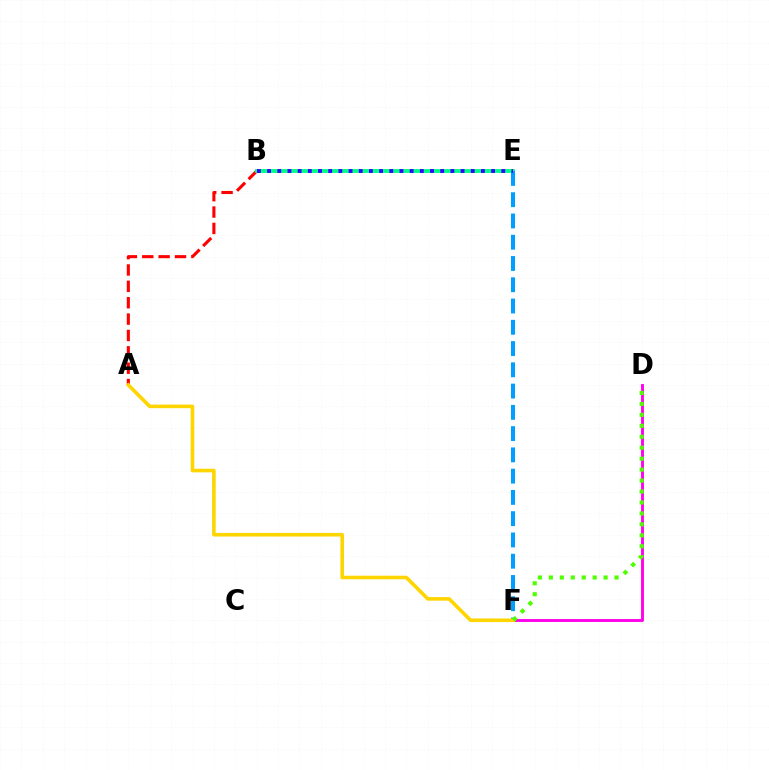{('D', 'F'): [{'color': '#ff00ed', 'line_style': 'solid', 'thickness': 2.08}, {'color': '#4fff00', 'line_style': 'dotted', 'thickness': 2.98}], ('A', 'B'): [{'color': '#ff0000', 'line_style': 'dashed', 'thickness': 2.22}], ('B', 'E'): [{'color': '#00ff86', 'line_style': 'solid', 'thickness': 2.78}, {'color': '#3700ff', 'line_style': 'dotted', 'thickness': 2.77}], ('E', 'F'): [{'color': '#009eff', 'line_style': 'dashed', 'thickness': 2.89}], ('A', 'F'): [{'color': '#ffd500', 'line_style': 'solid', 'thickness': 2.59}]}